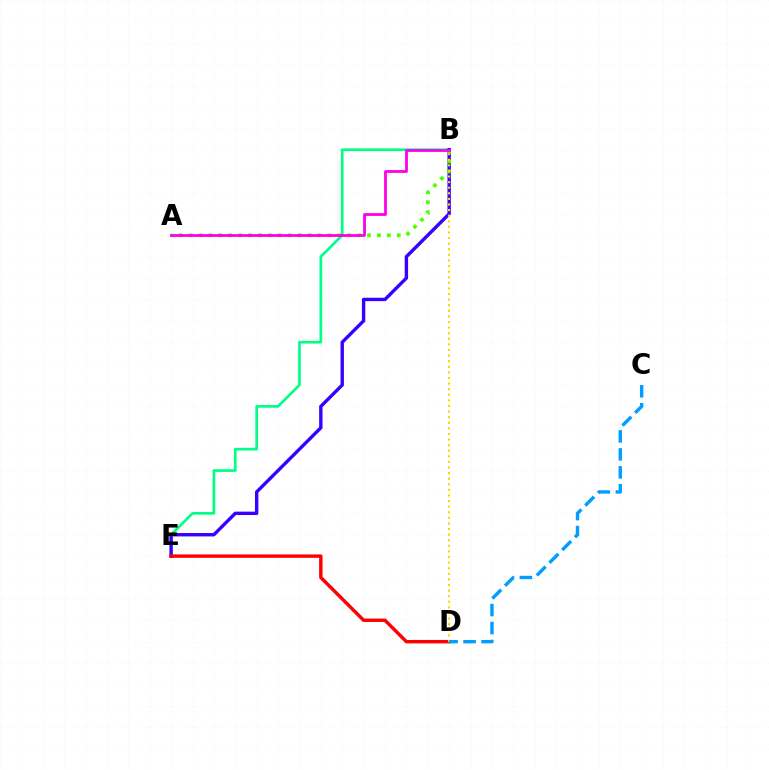{('B', 'E'): [{'color': '#00ff86', 'line_style': 'solid', 'thickness': 1.94}, {'color': '#3700ff', 'line_style': 'solid', 'thickness': 2.44}], ('A', 'B'): [{'color': '#4fff00', 'line_style': 'dotted', 'thickness': 2.69}, {'color': '#ff00ed', 'line_style': 'solid', 'thickness': 2.03}], ('D', 'E'): [{'color': '#ff0000', 'line_style': 'solid', 'thickness': 2.47}], ('B', 'D'): [{'color': '#ffd500', 'line_style': 'dotted', 'thickness': 1.52}], ('C', 'D'): [{'color': '#009eff', 'line_style': 'dashed', 'thickness': 2.44}]}